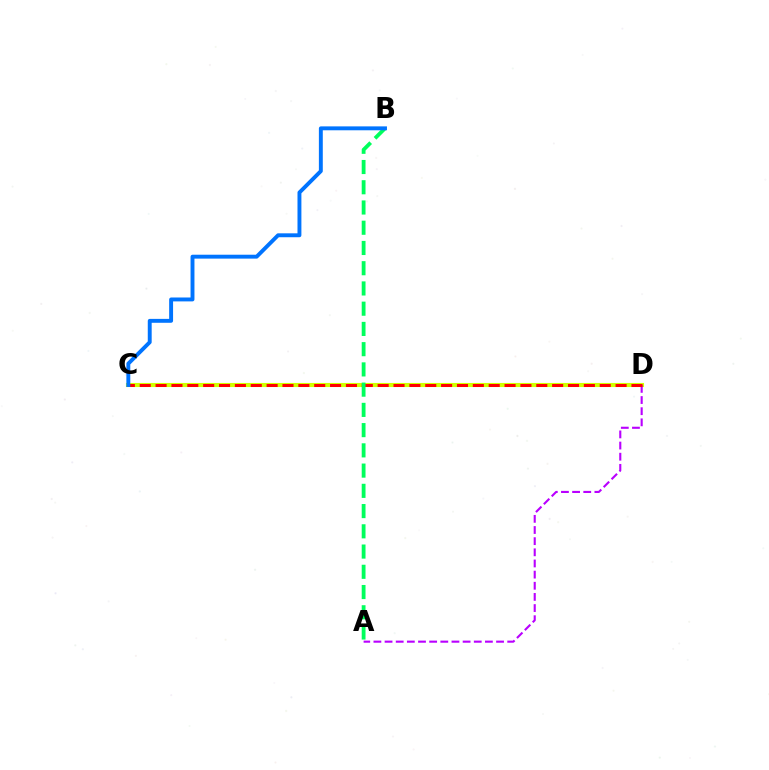{('C', 'D'): [{'color': '#d1ff00', 'line_style': 'solid', 'thickness': 2.95}, {'color': '#ff0000', 'line_style': 'dashed', 'thickness': 2.15}], ('A', 'D'): [{'color': '#b900ff', 'line_style': 'dashed', 'thickness': 1.51}], ('A', 'B'): [{'color': '#00ff5c', 'line_style': 'dashed', 'thickness': 2.75}], ('B', 'C'): [{'color': '#0074ff', 'line_style': 'solid', 'thickness': 2.81}]}